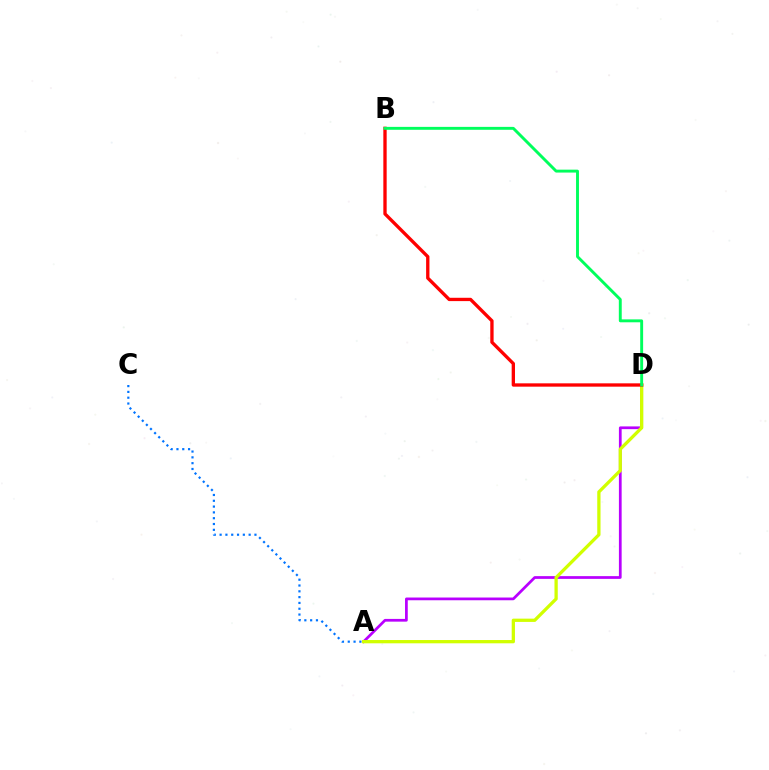{('A', 'C'): [{'color': '#0074ff', 'line_style': 'dotted', 'thickness': 1.58}], ('A', 'D'): [{'color': '#b900ff', 'line_style': 'solid', 'thickness': 1.97}, {'color': '#d1ff00', 'line_style': 'solid', 'thickness': 2.36}], ('B', 'D'): [{'color': '#ff0000', 'line_style': 'solid', 'thickness': 2.39}, {'color': '#00ff5c', 'line_style': 'solid', 'thickness': 2.09}]}